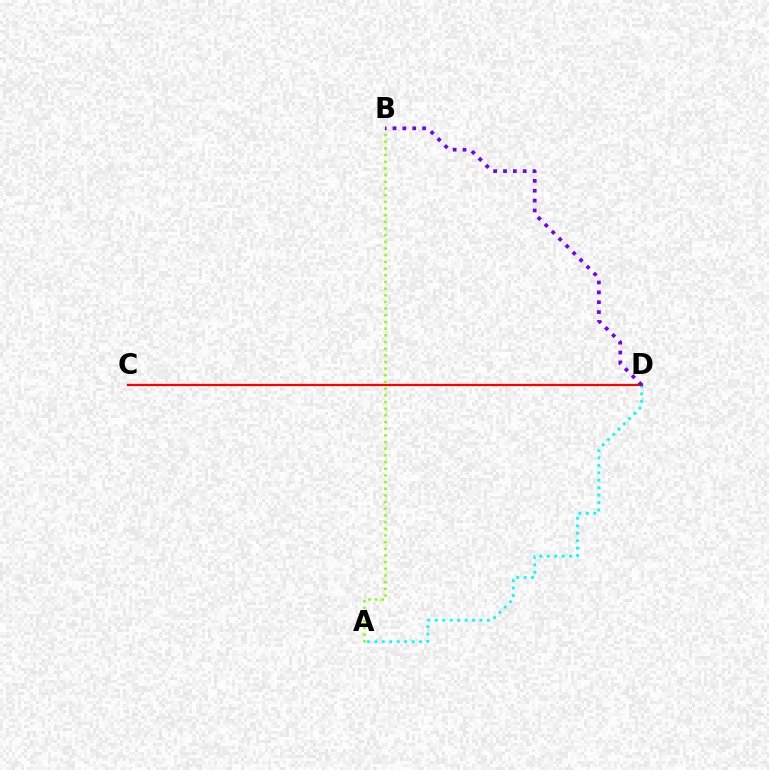{('A', 'D'): [{'color': '#00fff6', 'line_style': 'dotted', 'thickness': 2.02}], ('C', 'D'): [{'color': '#ff0000', 'line_style': 'solid', 'thickness': 1.57}], ('A', 'B'): [{'color': '#84ff00', 'line_style': 'dotted', 'thickness': 1.81}], ('B', 'D'): [{'color': '#7200ff', 'line_style': 'dotted', 'thickness': 2.68}]}